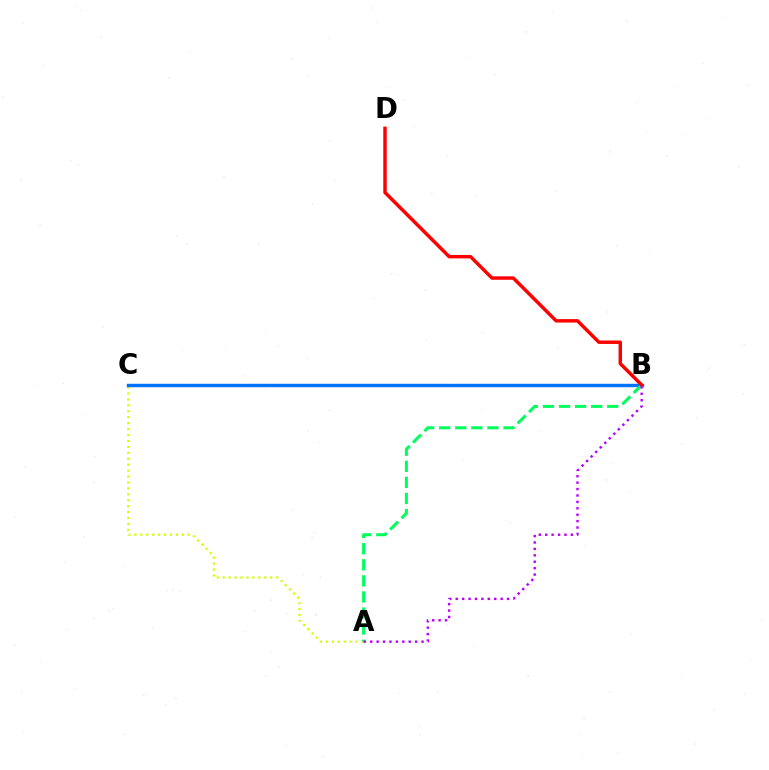{('A', 'C'): [{'color': '#d1ff00', 'line_style': 'dotted', 'thickness': 1.61}], ('B', 'C'): [{'color': '#0074ff', 'line_style': 'solid', 'thickness': 2.46}], ('A', 'B'): [{'color': '#00ff5c', 'line_style': 'dashed', 'thickness': 2.18}, {'color': '#b900ff', 'line_style': 'dotted', 'thickness': 1.74}], ('B', 'D'): [{'color': '#ff0000', 'line_style': 'solid', 'thickness': 2.48}]}